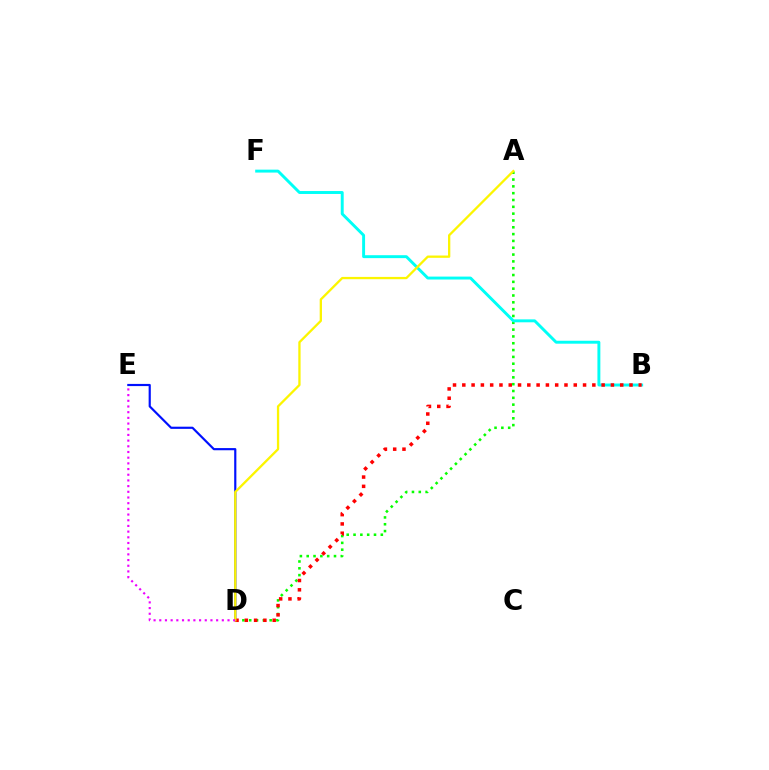{('A', 'D'): [{'color': '#08ff00', 'line_style': 'dotted', 'thickness': 1.85}, {'color': '#fcf500', 'line_style': 'solid', 'thickness': 1.65}], ('B', 'F'): [{'color': '#00fff6', 'line_style': 'solid', 'thickness': 2.11}], ('D', 'E'): [{'color': '#0010ff', 'line_style': 'solid', 'thickness': 1.56}, {'color': '#ee00ff', 'line_style': 'dotted', 'thickness': 1.55}], ('B', 'D'): [{'color': '#ff0000', 'line_style': 'dotted', 'thickness': 2.52}]}